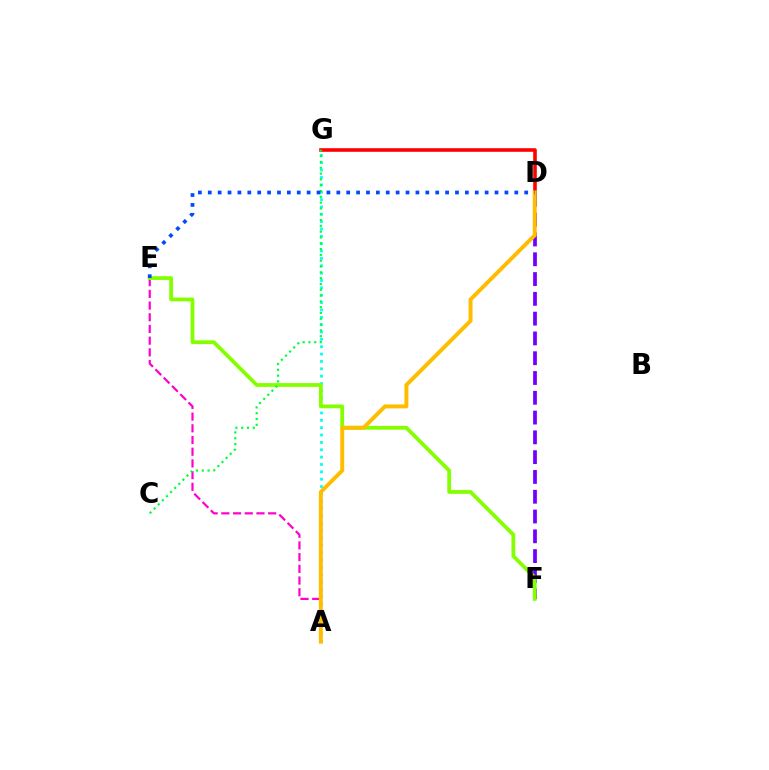{('A', 'E'): [{'color': '#ff00cf', 'line_style': 'dashed', 'thickness': 1.59}], ('D', 'F'): [{'color': '#7200ff', 'line_style': 'dashed', 'thickness': 2.69}], ('A', 'G'): [{'color': '#00fff6', 'line_style': 'dotted', 'thickness': 2.0}], ('E', 'F'): [{'color': '#84ff00', 'line_style': 'solid', 'thickness': 2.73}], ('D', 'G'): [{'color': '#ff0000', 'line_style': 'solid', 'thickness': 2.6}], ('A', 'D'): [{'color': '#ffbd00', 'line_style': 'solid', 'thickness': 2.84}], ('C', 'G'): [{'color': '#00ff39', 'line_style': 'dotted', 'thickness': 1.58}], ('D', 'E'): [{'color': '#004bff', 'line_style': 'dotted', 'thickness': 2.69}]}